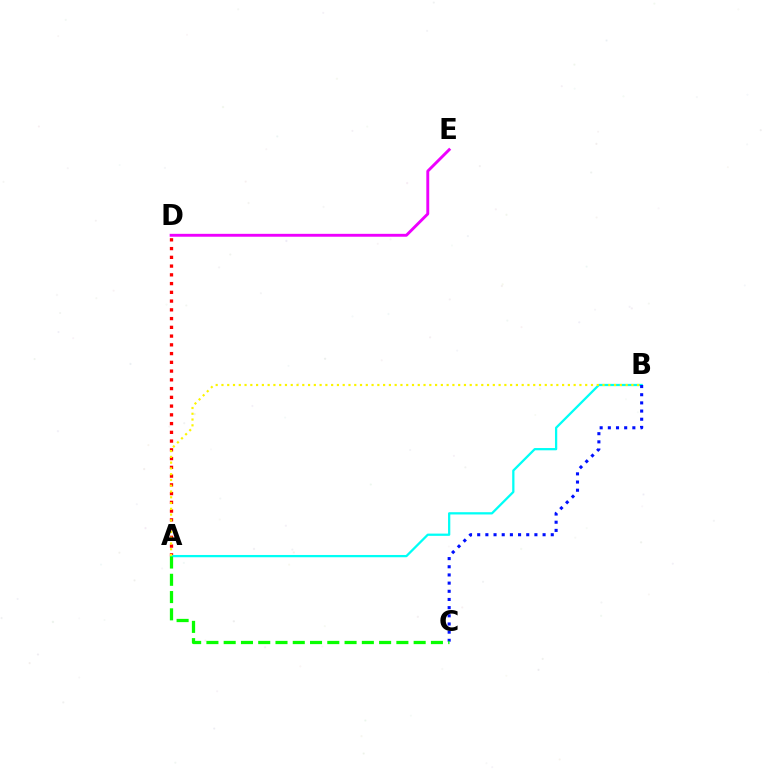{('D', 'E'): [{'color': '#ee00ff', 'line_style': 'solid', 'thickness': 2.08}], ('A', 'D'): [{'color': '#ff0000', 'line_style': 'dotted', 'thickness': 2.38}], ('A', 'B'): [{'color': '#00fff6', 'line_style': 'solid', 'thickness': 1.63}, {'color': '#fcf500', 'line_style': 'dotted', 'thickness': 1.57}], ('B', 'C'): [{'color': '#0010ff', 'line_style': 'dotted', 'thickness': 2.22}], ('A', 'C'): [{'color': '#08ff00', 'line_style': 'dashed', 'thickness': 2.35}]}